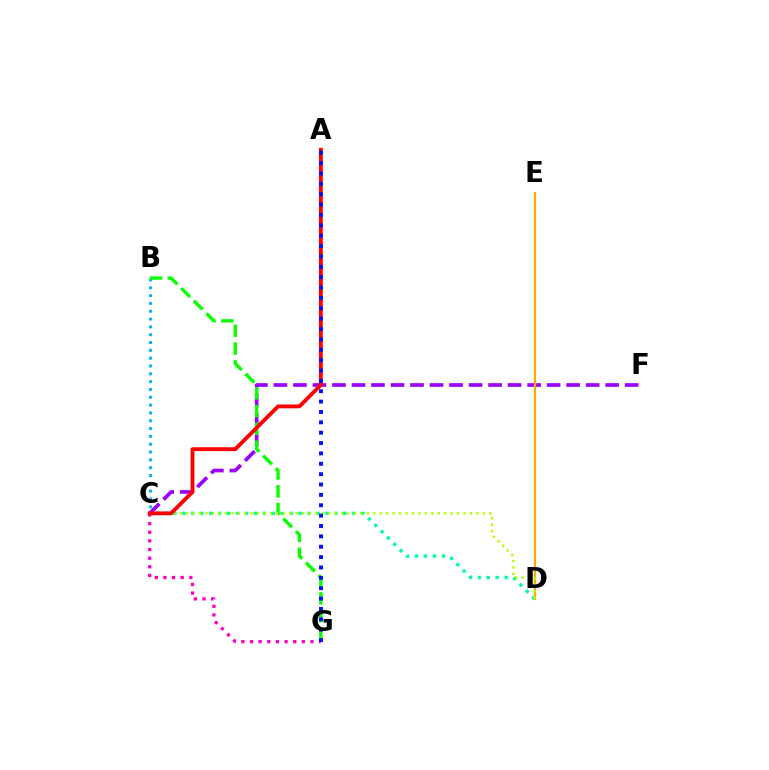{('B', 'C'): [{'color': '#00b5ff', 'line_style': 'dotted', 'thickness': 2.13}], ('C', 'D'): [{'color': '#00ff9d', 'line_style': 'dotted', 'thickness': 2.43}, {'color': '#b3ff00', 'line_style': 'dotted', 'thickness': 1.75}], ('C', 'F'): [{'color': '#9b00ff', 'line_style': 'dashed', 'thickness': 2.65}], ('B', 'G'): [{'color': '#08ff00', 'line_style': 'dashed', 'thickness': 2.42}], ('D', 'E'): [{'color': '#ffa500', 'line_style': 'solid', 'thickness': 1.63}], ('C', 'G'): [{'color': '#ff00bd', 'line_style': 'dotted', 'thickness': 2.35}], ('A', 'C'): [{'color': '#ff0000', 'line_style': 'solid', 'thickness': 2.77}], ('A', 'G'): [{'color': '#0010ff', 'line_style': 'dotted', 'thickness': 2.82}]}